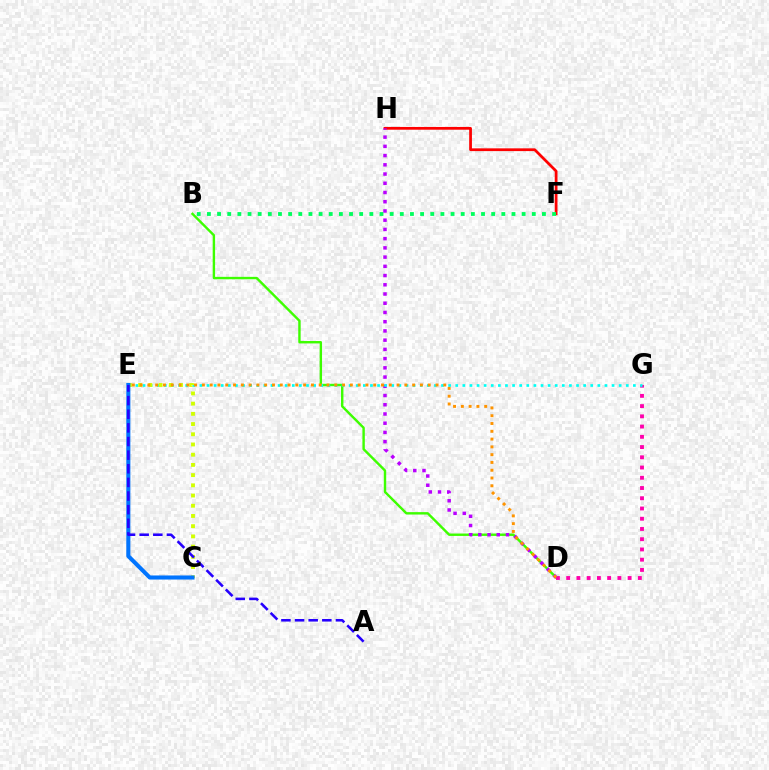{('F', 'H'): [{'color': '#ff0000', 'line_style': 'solid', 'thickness': 1.98}], ('B', 'D'): [{'color': '#3dff00', 'line_style': 'solid', 'thickness': 1.74}], ('D', 'G'): [{'color': '#ff00ac', 'line_style': 'dotted', 'thickness': 2.78}], ('B', 'F'): [{'color': '#00ff5c', 'line_style': 'dotted', 'thickness': 2.76}], ('D', 'H'): [{'color': '#b900ff', 'line_style': 'dotted', 'thickness': 2.51}], ('E', 'G'): [{'color': '#00fff6', 'line_style': 'dotted', 'thickness': 1.93}], ('C', 'E'): [{'color': '#d1ff00', 'line_style': 'dotted', 'thickness': 2.77}, {'color': '#0074ff', 'line_style': 'solid', 'thickness': 2.93}], ('D', 'E'): [{'color': '#ff9400', 'line_style': 'dotted', 'thickness': 2.12}], ('A', 'E'): [{'color': '#2500ff', 'line_style': 'dashed', 'thickness': 1.85}]}